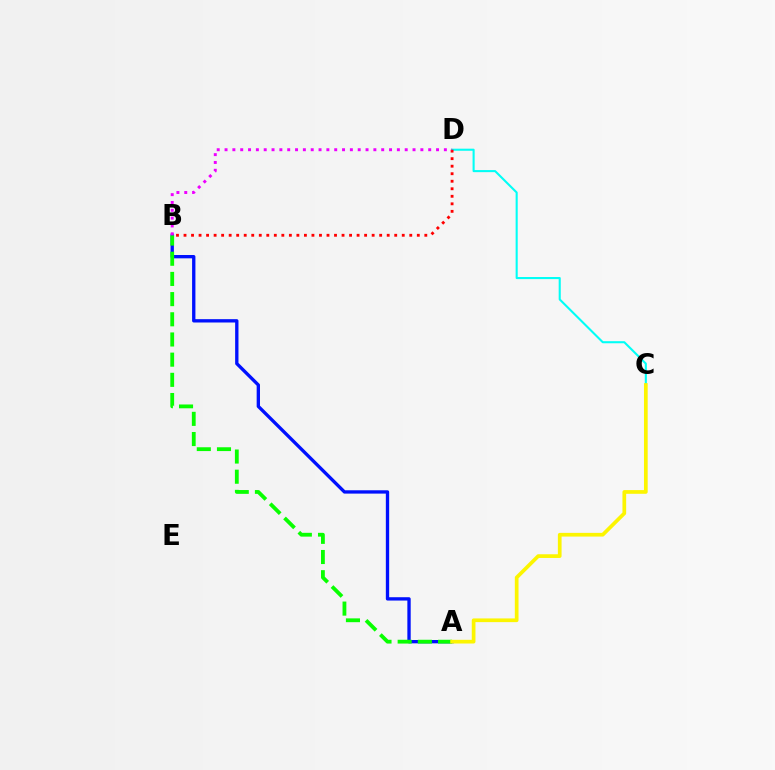{('C', 'D'): [{'color': '#00fff6', 'line_style': 'solid', 'thickness': 1.5}], ('A', 'B'): [{'color': '#0010ff', 'line_style': 'solid', 'thickness': 2.4}, {'color': '#08ff00', 'line_style': 'dashed', 'thickness': 2.74}], ('B', 'D'): [{'color': '#ff0000', 'line_style': 'dotted', 'thickness': 2.04}, {'color': '#ee00ff', 'line_style': 'dotted', 'thickness': 2.13}], ('A', 'C'): [{'color': '#fcf500', 'line_style': 'solid', 'thickness': 2.67}]}